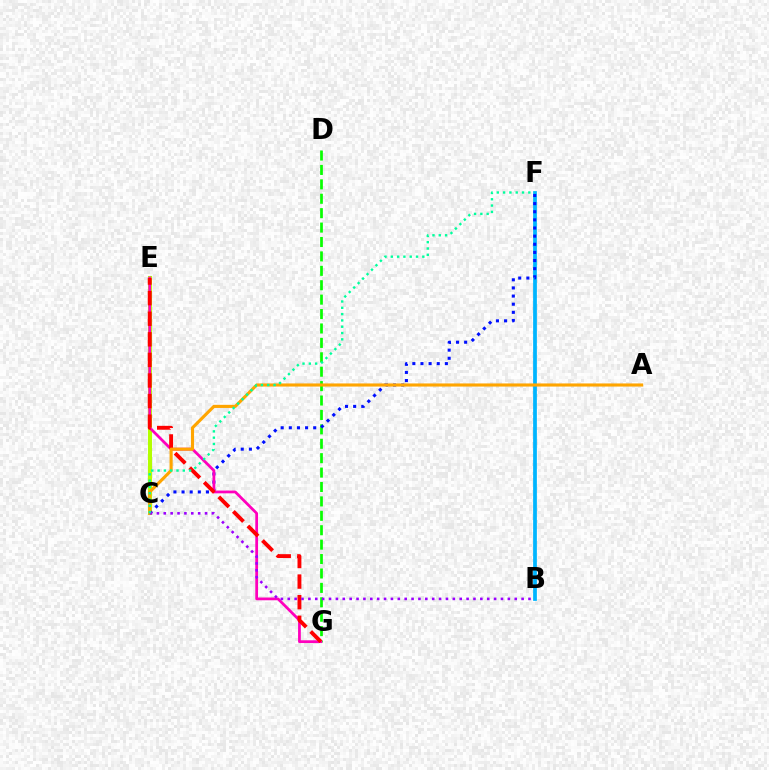{('B', 'F'): [{'color': '#00b5ff', 'line_style': 'solid', 'thickness': 2.69}], ('C', 'E'): [{'color': '#b3ff00', 'line_style': 'solid', 'thickness': 2.94}], ('D', 'G'): [{'color': '#08ff00', 'line_style': 'dashed', 'thickness': 1.96}], ('C', 'F'): [{'color': '#0010ff', 'line_style': 'dotted', 'thickness': 2.21}, {'color': '#00ff9d', 'line_style': 'dotted', 'thickness': 1.71}], ('E', 'G'): [{'color': '#ff00bd', 'line_style': 'solid', 'thickness': 1.99}, {'color': '#ff0000', 'line_style': 'dashed', 'thickness': 2.8}], ('A', 'C'): [{'color': '#ffa500', 'line_style': 'solid', 'thickness': 2.25}], ('B', 'C'): [{'color': '#9b00ff', 'line_style': 'dotted', 'thickness': 1.87}]}